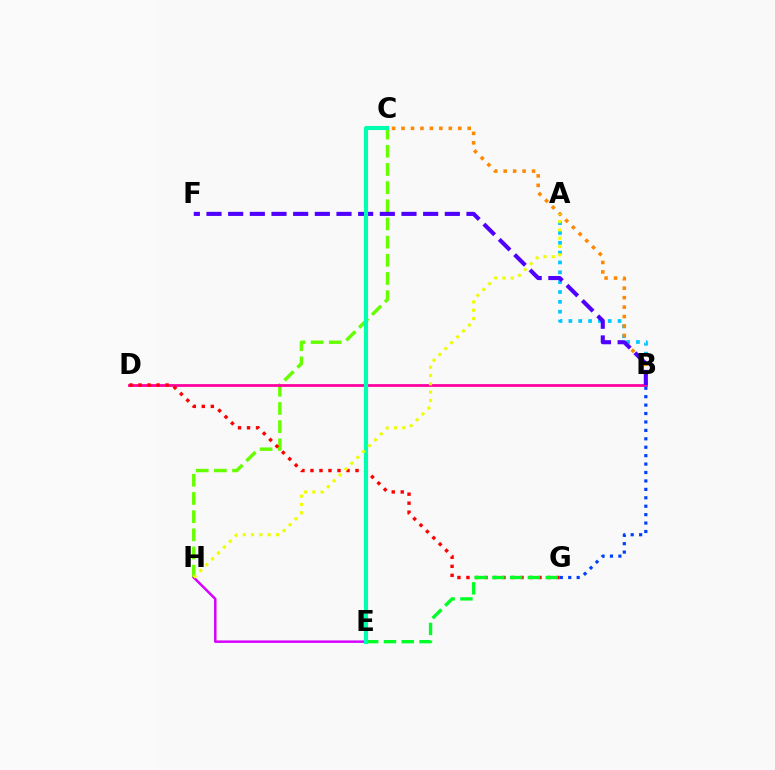{('C', 'H'): [{'color': '#66ff00', 'line_style': 'dashed', 'thickness': 2.47}], ('E', 'H'): [{'color': '#d600ff', 'line_style': 'solid', 'thickness': 1.79}], ('B', 'D'): [{'color': '#ff00a0', 'line_style': 'solid', 'thickness': 1.99}], ('D', 'G'): [{'color': '#ff0000', 'line_style': 'dotted', 'thickness': 2.45}], ('A', 'B'): [{'color': '#00c7ff', 'line_style': 'dotted', 'thickness': 2.67}], ('E', 'G'): [{'color': '#00ff27', 'line_style': 'dashed', 'thickness': 2.42}], ('B', 'C'): [{'color': '#ff8800', 'line_style': 'dotted', 'thickness': 2.57}], ('B', 'F'): [{'color': '#4f00ff', 'line_style': 'dashed', 'thickness': 2.94}], ('C', 'E'): [{'color': '#00ffaf', 'line_style': 'solid', 'thickness': 2.97}], ('A', 'H'): [{'color': '#eeff00', 'line_style': 'dotted', 'thickness': 2.26}], ('B', 'G'): [{'color': '#003fff', 'line_style': 'dotted', 'thickness': 2.29}]}